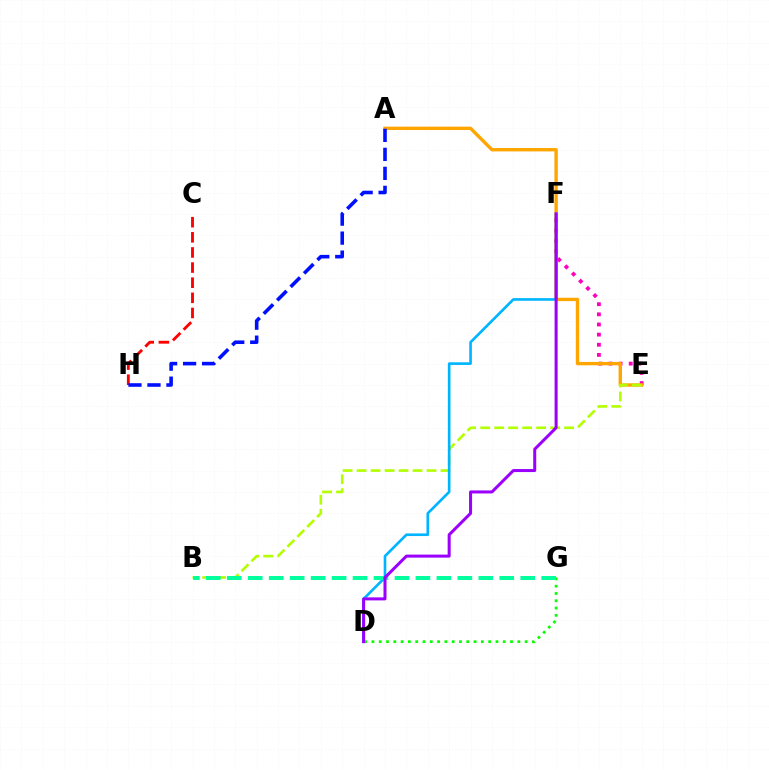{('D', 'G'): [{'color': '#08ff00', 'line_style': 'dotted', 'thickness': 1.98}], ('E', 'F'): [{'color': '#ff00bd', 'line_style': 'dotted', 'thickness': 2.75}], ('A', 'E'): [{'color': '#ffa500', 'line_style': 'solid', 'thickness': 2.43}], ('C', 'H'): [{'color': '#ff0000', 'line_style': 'dashed', 'thickness': 2.05}], ('B', 'E'): [{'color': '#b3ff00', 'line_style': 'dashed', 'thickness': 1.9}], ('D', 'F'): [{'color': '#00b5ff', 'line_style': 'solid', 'thickness': 1.9}, {'color': '#9b00ff', 'line_style': 'solid', 'thickness': 2.17}], ('B', 'G'): [{'color': '#00ff9d', 'line_style': 'dashed', 'thickness': 2.85}], ('A', 'H'): [{'color': '#0010ff', 'line_style': 'dashed', 'thickness': 2.58}]}